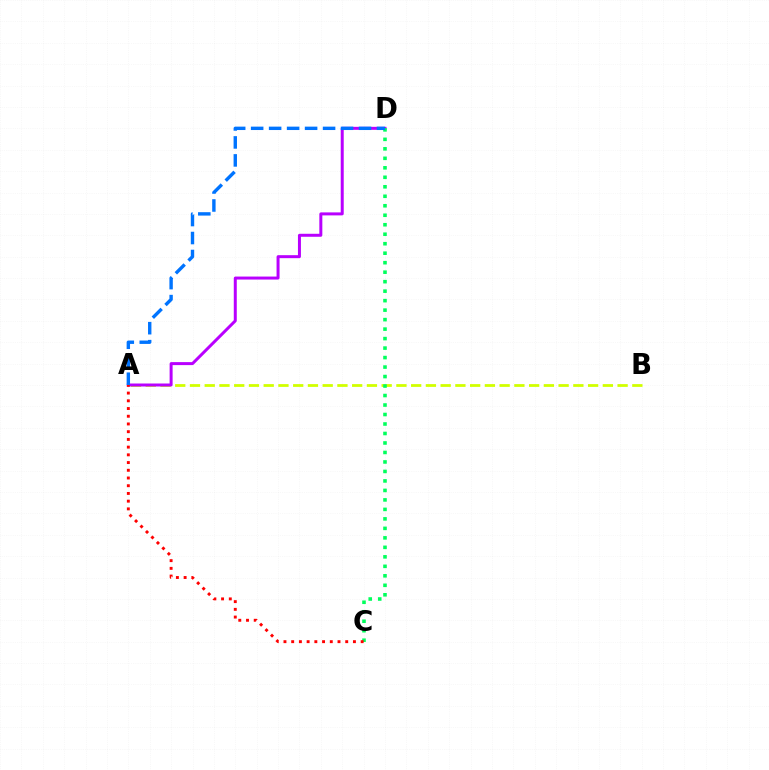{('A', 'B'): [{'color': '#d1ff00', 'line_style': 'dashed', 'thickness': 2.0}], ('A', 'D'): [{'color': '#b900ff', 'line_style': 'solid', 'thickness': 2.15}, {'color': '#0074ff', 'line_style': 'dashed', 'thickness': 2.44}], ('C', 'D'): [{'color': '#00ff5c', 'line_style': 'dotted', 'thickness': 2.58}], ('A', 'C'): [{'color': '#ff0000', 'line_style': 'dotted', 'thickness': 2.1}]}